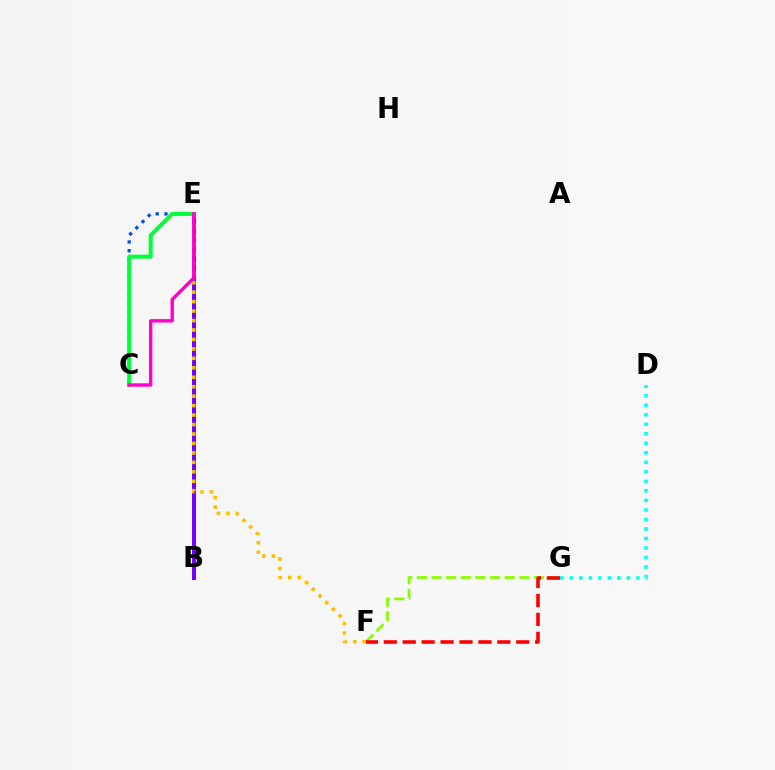{('B', 'E'): [{'color': '#7200ff', 'line_style': 'solid', 'thickness': 2.84}], ('C', 'E'): [{'color': '#004bff', 'line_style': 'dotted', 'thickness': 2.37}, {'color': '#00ff39', 'line_style': 'solid', 'thickness': 2.89}, {'color': '#ff00cf', 'line_style': 'solid', 'thickness': 2.43}], ('F', 'G'): [{'color': '#84ff00', 'line_style': 'dashed', 'thickness': 1.99}, {'color': '#ff0000', 'line_style': 'dashed', 'thickness': 2.57}], ('D', 'G'): [{'color': '#00fff6', 'line_style': 'dotted', 'thickness': 2.59}], ('E', 'F'): [{'color': '#ffbd00', 'line_style': 'dotted', 'thickness': 2.57}]}